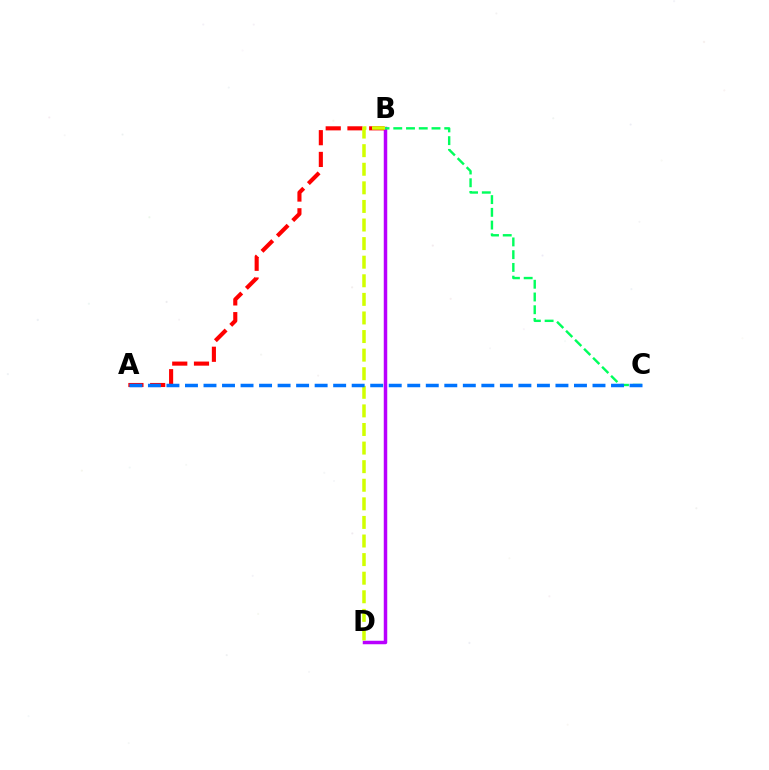{('B', 'D'): [{'color': '#b900ff', 'line_style': 'solid', 'thickness': 2.51}, {'color': '#d1ff00', 'line_style': 'dashed', 'thickness': 2.53}], ('A', 'B'): [{'color': '#ff0000', 'line_style': 'dashed', 'thickness': 2.95}], ('B', 'C'): [{'color': '#00ff5c', 'line_style': 'dashed', 'thickness': 1.73}], ('A', 'C'): [{'color': '#0074ff', 'line_style': 'dashed', 'thickness': 2.52}]}